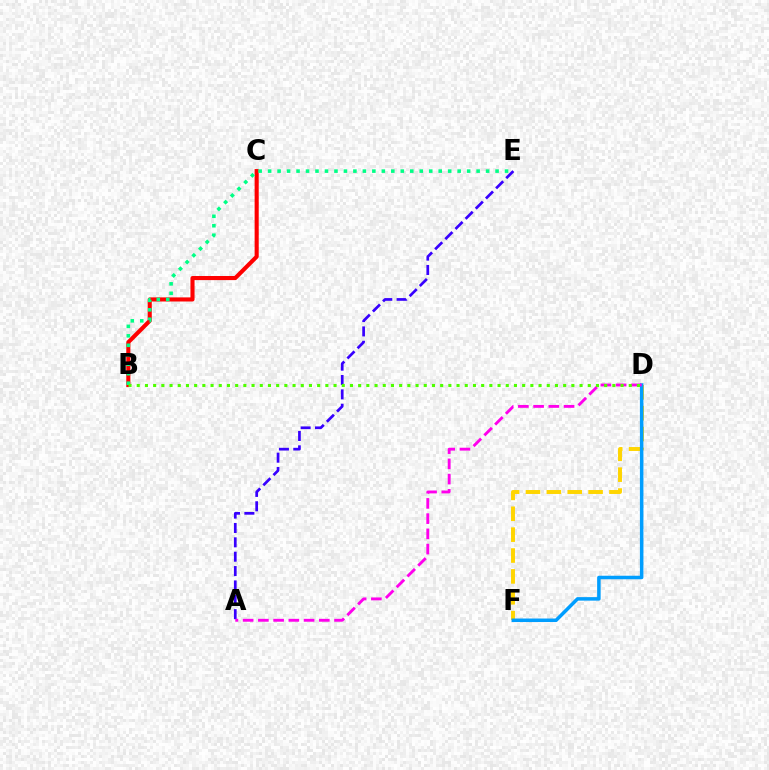{('B', 'C'): [{'color': '#ff0000', 'line_style': 'solid', 'thickness': 2.95}], ('D', 'F'): [{'color': '#ffd500', 'line_style': 'dashed', 'thickness': 2.84}, {'color': '#009eff', 'line_style': 'solid', 'thickness': 2.53}], ('A', 'E'): [{'color': '#3700ff', 'line_style': 'dashed', 'thickness': 1.95}], ('B', 'E'): [{'color': '#00ff86', 'line_style': 'dotted', 'thickness': 2.57}], ('A', 'D'): [{'color': '#ff00ed', 'line_style': 'dashed', 'thickness': 2.07}], ('B', 'D'): [{'color': '#4fff00', 'line_style': 'dotted', 'thickness': 2.23}]}